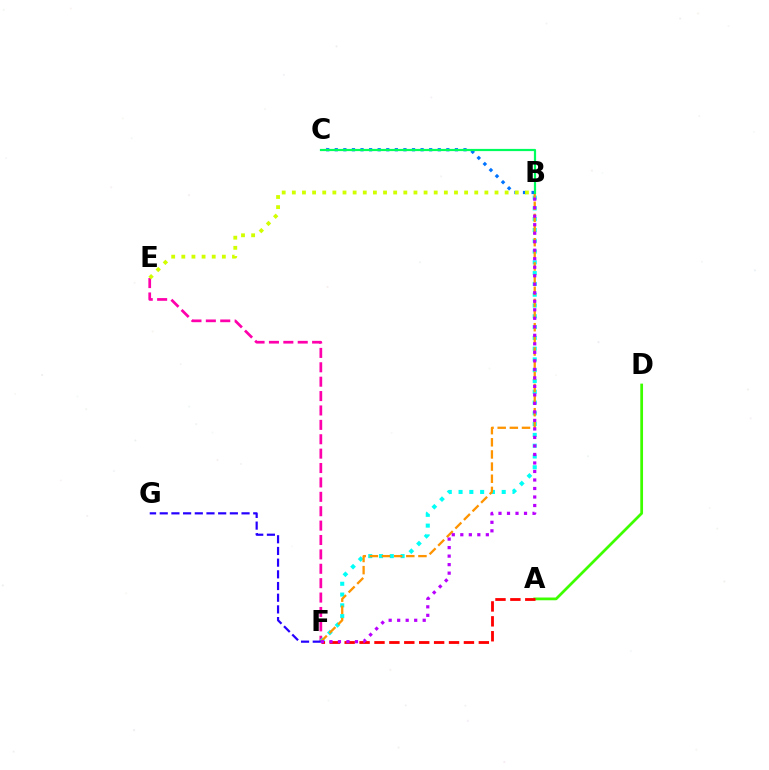{('A', 'D'): [{'color': '#3dff00', 'line_style': 'solid', 'thickness': 1.97}], ('E', 'F'): [{'color': '#ff00ac', 'line_style': 'dashed', 'thickness': 1.96}], ('B', 'F'): [{'color': '#00fff6', 'line_style': 'dotted', 'thickness': 2.93}, {'color': '#ff9400', 'line_style': 'dashed', 'thickness': 1.65}, {'color': '#b900ff', 'line_style': 'dotted', 'thickness': 2.31}], ('A', 'F'): [{'color': '#ff0000', 'line_style': 'dashed', 'thickness': 2.03}], ('B', 'C'): [{'color': '#0074ff', 'line_style': 'dotted', 'thickness': 2.33}, {'color': '#00ff5c', 'line_style': 'solid', 'thickness': 1.59}], ('B', 'E'): [{'color': '#d1ff00', 'line_style': 'dotted', 'thickness': 2.75}], ('F', 'G'): [{'color': '#2500ff', 'line_style': 'dashed', 'thickness': 1.59}]}